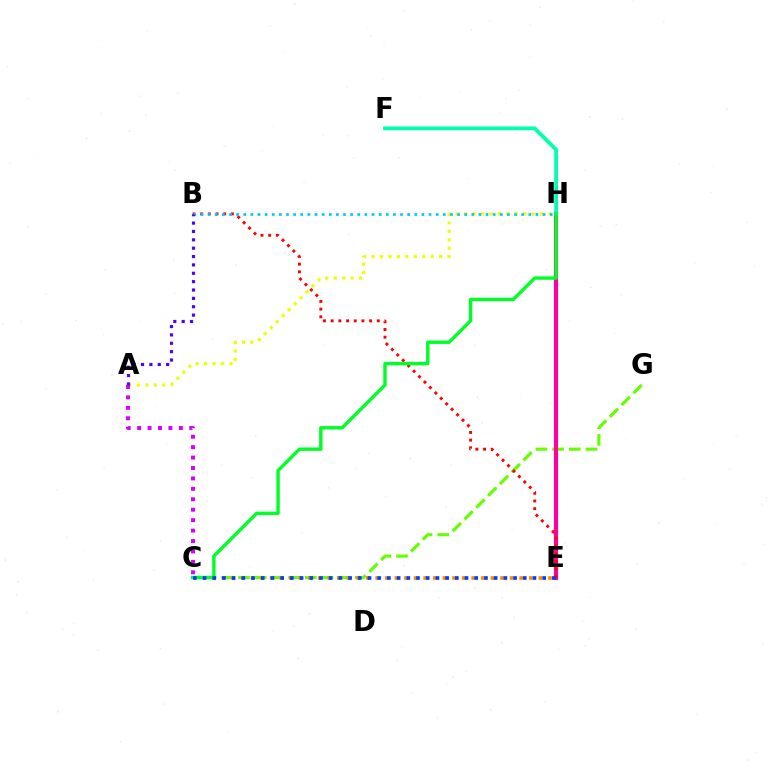{('C', 'G'): [{'color': '#66ff00', 'line_style': 'dashed', 'thickness': 2.27}], ('E', 'H'): [{'color': '#ff00a0', 'line_style': 'solid', 'thickness': 2.99}], ('A', 'H'): [{'color': '#eeff00', 'line_style': 'dotted', 'thickness': 2.3}], ('A', 'C'): [{'color': '#d600ff', 'line_style': 'dotted', 'thickness': 2.83}], ('C', 'E'): [{'color': '#ff8800', 'line_style': 'dotted', 'thickness': 2.61}, {'color': '#003fff', 'line_style': 'dotted', 'thickness': 2.64}], ('B', 'E'): [{'color': '#ff0000', 'line_style': 'dotted', 'thickness': 2.09}], ('B', 'H'): [{'color': '#00c7ff', 'line_style': 'dotted', 'thickness': 1.94}], ('F', 'H'): [{'color': '#00ffaf', 'line_style': 'solid', 'thickness': 2.72}], ('C', 'H'): [{'color': '#00ff27', 'line_style': 'solid', 'thickness': 2.45}], ('A', 'B'): [{'color': '#4f00ff', 'line_style': 'dotted', 'thickness': 2.27}]}